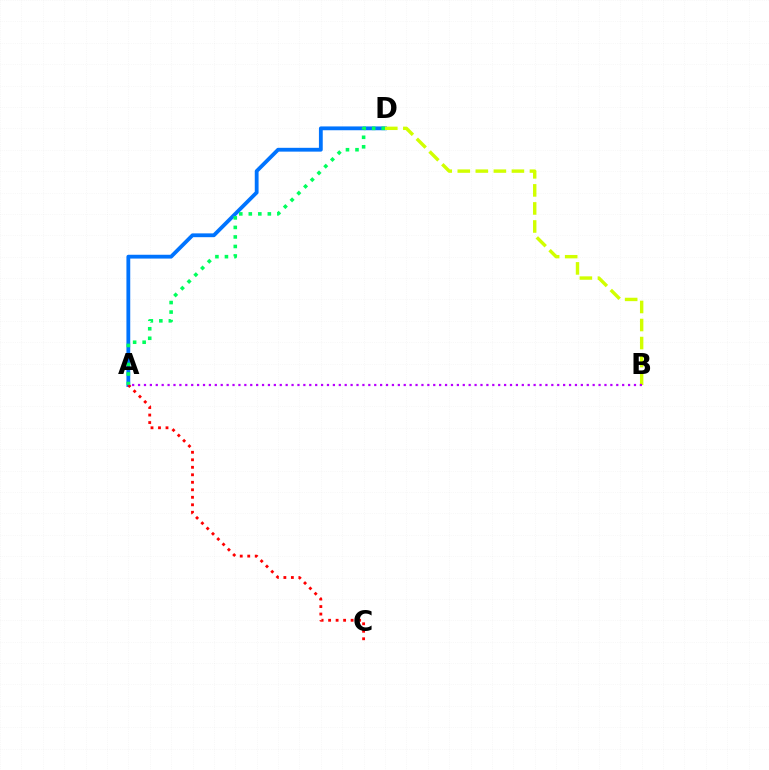{('A', 'D'): [{'color': '#0074ff', 'line_style': 'solid', 'thickness': 2.74}, {'color': '#00ff5c', 'line_style': 'dotted', 'thickness': 2.59}], ('A', 'C'): [{'color': '#ff0000', 'line_style': 'dotted', 'thickness': 2.04}], ('B', 'D'): [{'color': '#d1ff00', 'line_style': 'dashed', 'thickness': 2.45}], ('A', 'B'): [{'color': '#b900ff', 'line_style': 'dotted', 'thickness': 1.6}]}